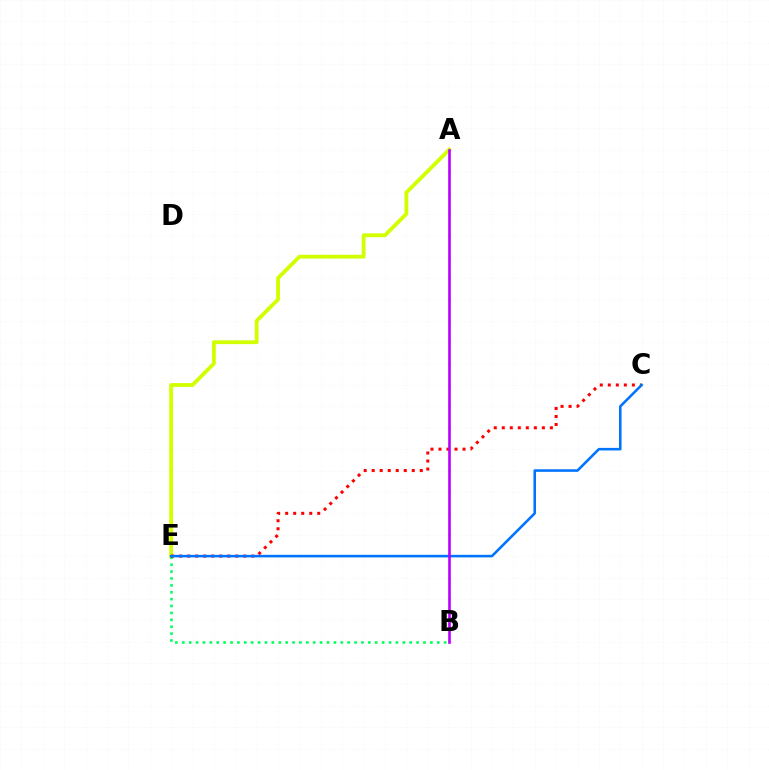{('A', 'E'): [{'color': '#d1ff00', 'line_style': 'solid', 'thickness': 2.75}], ('B', 'E'): [{'color': '#00ff5c', 'line_style': 'dotted', 'thickness': 1.87}], ('C', 'E'): [{'color': '#ff0000', 'line_style': 'dotted', 'thickness': 2.18}, {'color': '#0074ff', 'line_style': 'solid', 'thickness': 1.85}], ('A', 'B'): [{'color': '#b900ff', 'line_style': 'solid', 'thickness': 1.9}]}